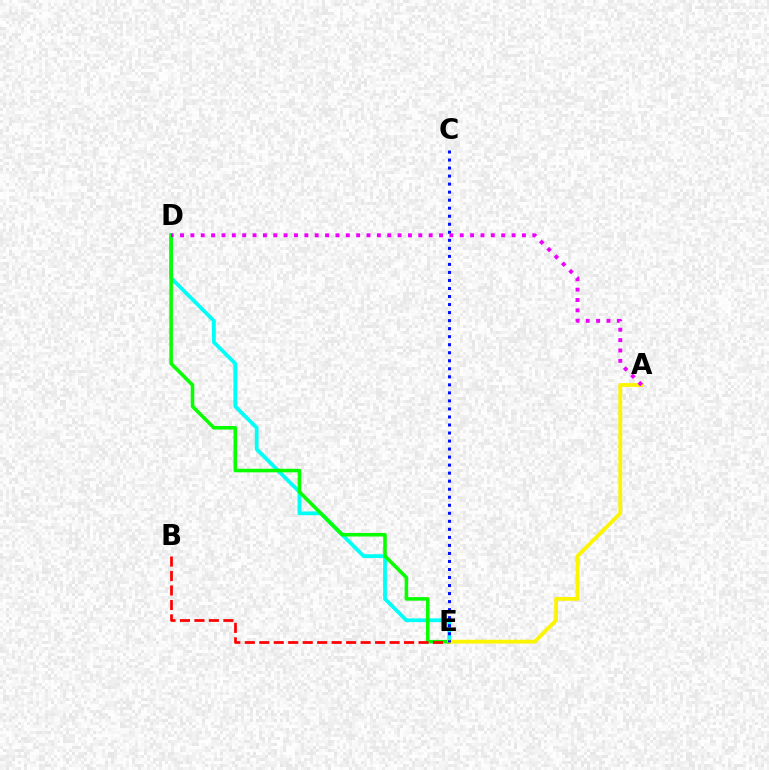{('D', 'E'): [{'color': '#00fff6', 'line_style': 'solid', 'thickness': 2.71}, {'color': '#08ff00', 'line_style': 'solid', 'thickness': 2.56}], ('B', 'E'): [{'color': '#ff0000', 'line_style': 'dashed', 'thickness': 1.97}], ('A', 'E'): [{'color': '#fcf500', 'line_style': 'solid', 'thickness': 2.74}], ('C', 'E'): [{'color': '#0010ff', 'line_style': 'dotted', 'thickness': 2.18}], ('A', 'D'): [{'color': '#ee00ff', 'line_style': 'dotted', 'thickness': 2.81}]}